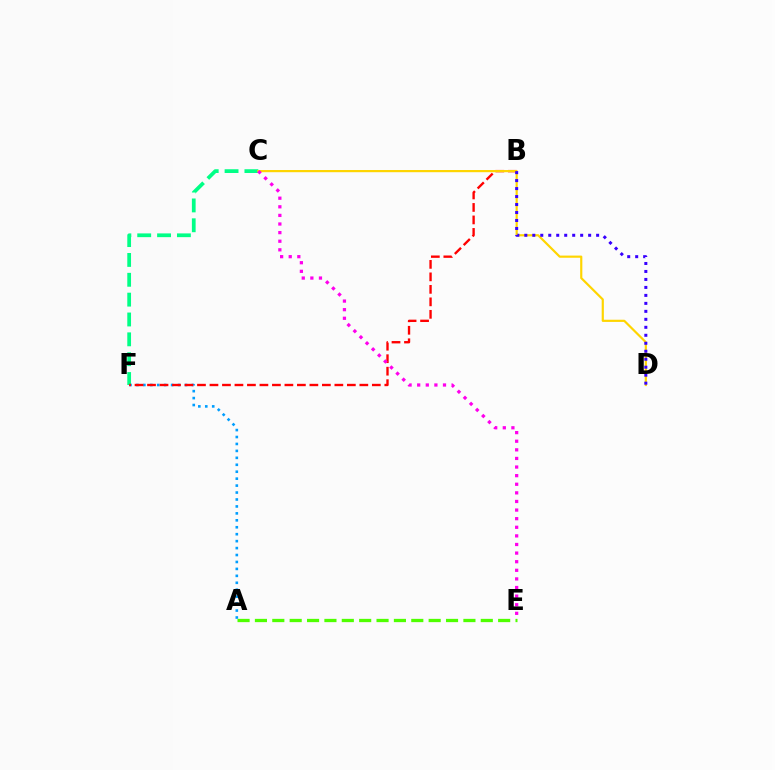{('A', 'F'): [{'color': '#009eff', 'line_style': 'dotted', 'thickness': 1.89}], ('C', 'F'): [{'color': '#00ff86', 'line_style': 'dashed', 'thickness': 2.7}], ('B', 'F'): [{'color': '#ff0000', 'line_style': 'dashed', 'thickness': 1.7}], ('C', 'D'): [{'color': '#ffd500', 'line_style': 'solid', 'thickness': 1.57}], ('A', 'E'): [{'color': '#4fff00', 'line_style': 'dashed', 'thickness': 2.36}], ('B', 'D'): [{'color': '#3700ff', 'line_style': 'dotted', 'thickness': 2.17}], ('C', 'E'): [{'color': '#ff00ed', 'line_style': 'dotted', 'thickness': 2.34}]}